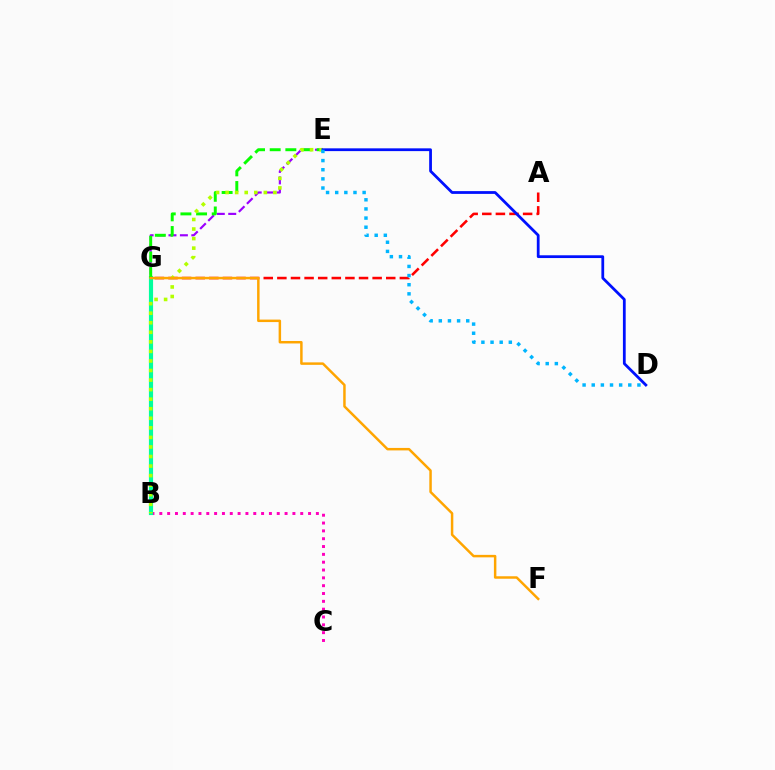{('B', 'C'): [{'color': '#ff00bd', 'line_style': 'dotted', 'thickness': 2.13}], ('B', 'G'): [{'color': '#00ff9d', 'line_style': 'solid', 'thickness': 2.99}], ('A', 'G'): [{'color': '#ff0000', 'line_style': 'dashed', 'thickness': 1.85}], ('E', 'G'): [{'color': '#9b00ff', 'line_style': 'dashed', 'thickness': 1.55}, {'color': '#08ff00', 'line_style': 'dashed', 'thickness': 2.13}], ('B', 'E'): [{'color': '#b3ff00', 'line_style': 'dotted', 'thickness': 2.6}], ('D', 'E'): [{'color': '#0010ff', 'line_style': 'solid', 'thickness': 2.0}, {'color': '#00b5ff', 'line_style': 'dotted', 'thickness': 2.48}], ('F', 'G'): [{'color': '#ffa500', 'line_style': 'solid', 'thickness': 1.78}]}